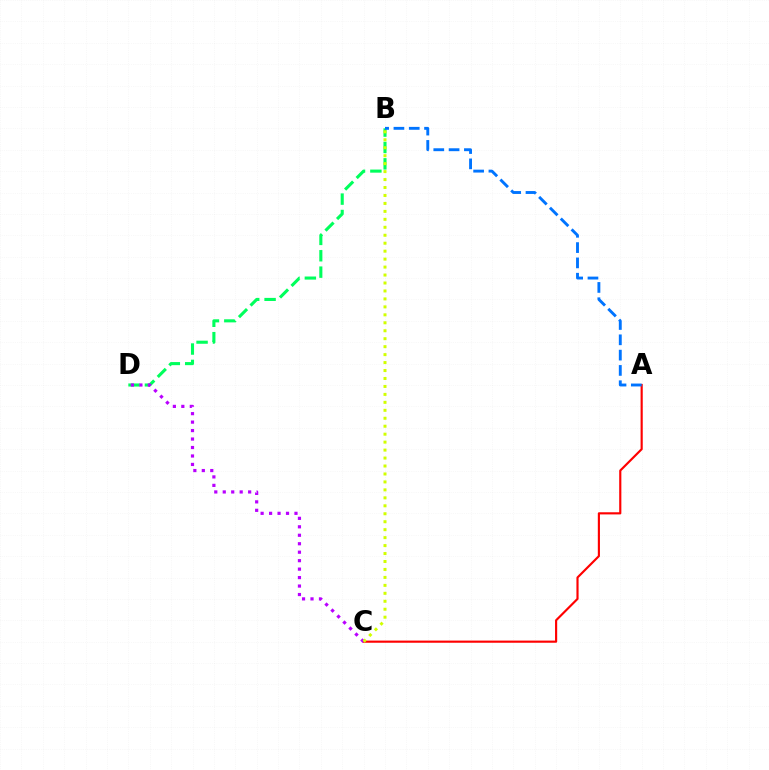{('B', 'D'): [{'color': '#00ff5c', 'line_style': 'dashed', 'thickness': 2.22}], ('A', 'C'): [{'color': '#ff0000', 'line_style': 'solid', 'thickness': 1.55}], ('A', 'B'): [{'color': '#0074ff', 'line_style': 'dashed', 'thickness': 2.08}], ('C', 'D'): [{'color': '#b900ff', 'line_style': 'dotted', 'thickness': 2.3}], ('B', 'C'): [{'color': '#d1ff00', 'line_style': 'dotted', 'thickness': 2.16}]}